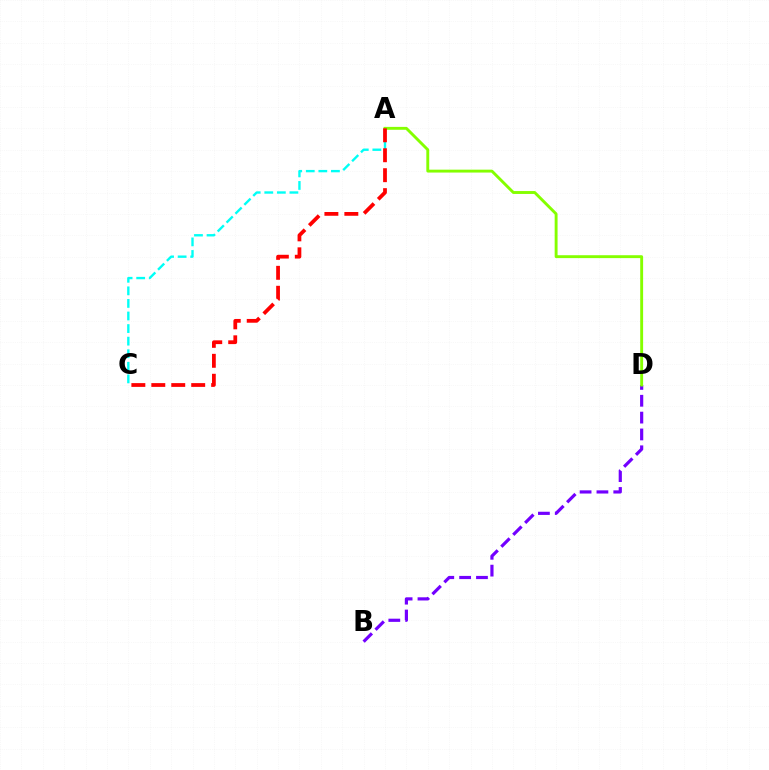{('A', 'C'): [{'color': '#00fff6', 'line_style': 'dashed', 'thickness': 1.71}, {'color': '#ff0000', 'line_style': 'dashed', 'thickness': 2.71}], ('B', 'D'): [{'color': '#7200ff', 'line_style': 'dashed', 'thickness': 2.29}], ('A', 'D'): [{'color': '#84ff00', 'line_style': 'solid', 'thickness': 2.08}]}